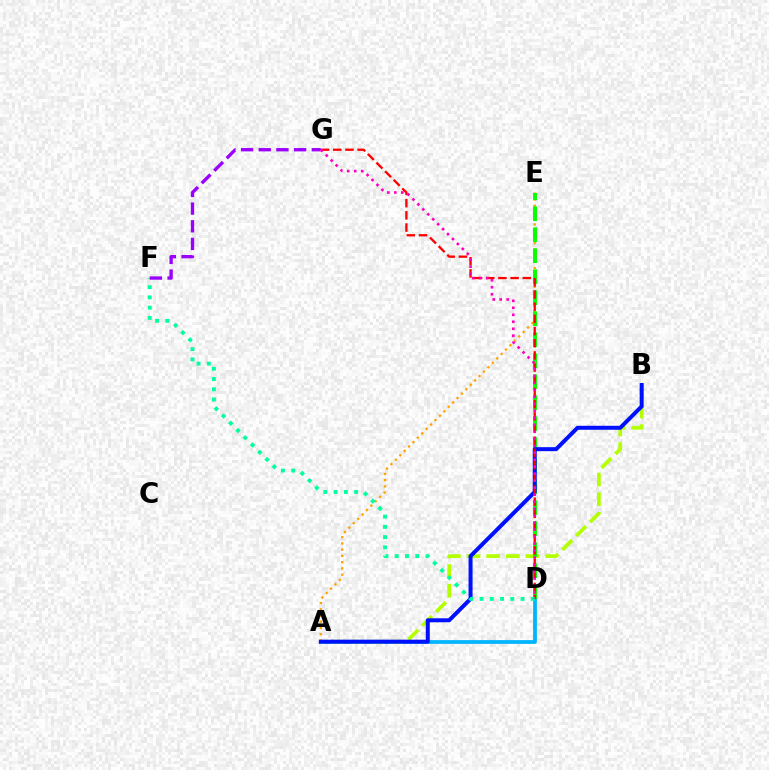{('A', 'D'): [{'color': '#00b5ff', 'line_style': 'solid', 'thickness': 2.71}], ('A', 'B'): [{'color': '#b3ff00', 'line_style': 'dashed', 'thickness': 2.67}, {'color': '#0010ff', 'line_style': 'solid', 'thickness': 2.87}], ('A', 'E'): [{'color': '#ffa500', 'line_style': 'dotted', 'thickness': 1.69}], ('D', 'E'): [{'color': '#08ff00', 'line_style': 'dashed', 'thickness': 2.85}], ('D', 'G'): [{'color': '#ff0000', 'line_style': 'dashed', 'thickness': 1.66}, {'color': '#ff00bd', 'line_style': 'dotted', 'thickness': 1.9}], ('D', 'F'): [{'color': '#00ff9d', 'line_style': 'dotted', 'thickness': 2.79}], ('F', 'G'): [{'color': '#9b00ff', 'line_style': 'dashed', 'thickness': 2.4}]}